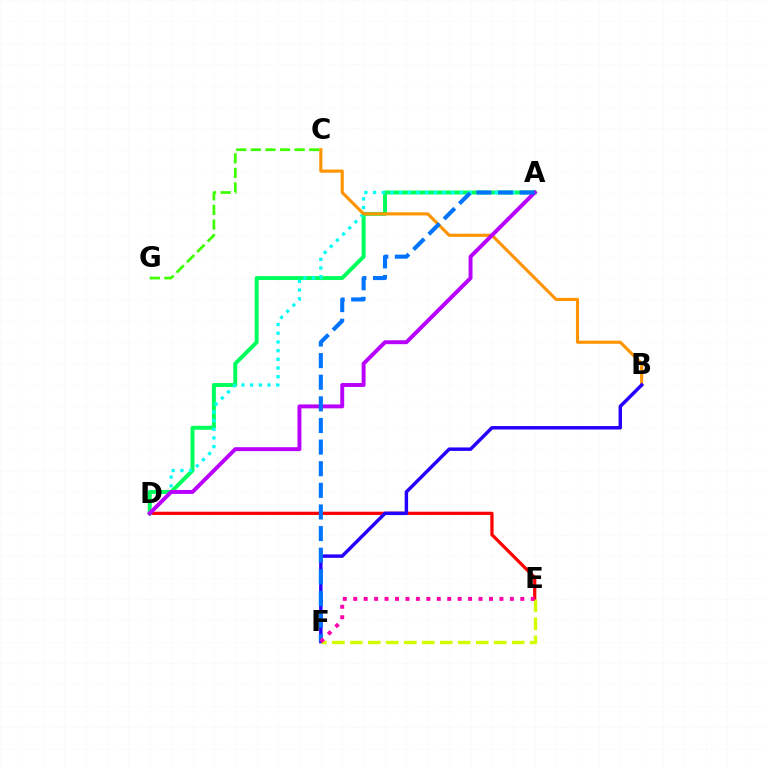{('D', 'E'): [{'color': '#ff0000', 'line_style': 'solid', 'thickness': 2.33}], ('A', 'D'): [{'color': '#00ff5c', 'line_style': 'solid', 'thickness': 2.85}, {'color': '#00fff6', 'line_style': 'dotted', 'thickness': 2.36}, {'color': '#b900ff', 'line_style': 'solid', 'thickness': 2.83}], ('B', 'C'): [{'color': '#ff9400', 'line_style': 'solid', 'thickness': 2.25}], ('C', 'G'): [{'color': '#3dff00', 'line_style': 'dashed', 'thickness': 1.98}], ('B', 'F'): [{'color': '#2500ff', 'line_style': 'solid', 'thickness': 2.49}], ('A', 'F'): [{'color': '#0074ff', 'line_style': 'dashed', 'thickness': 2.94}], ('E', 'F'): [{'color': '#d1ff00', 'line_style': 'dashed', 'thickness': 2.44}, {'color': '#ff00ac', 'line_style': 'dotted', 'thickness': 2.84}]}